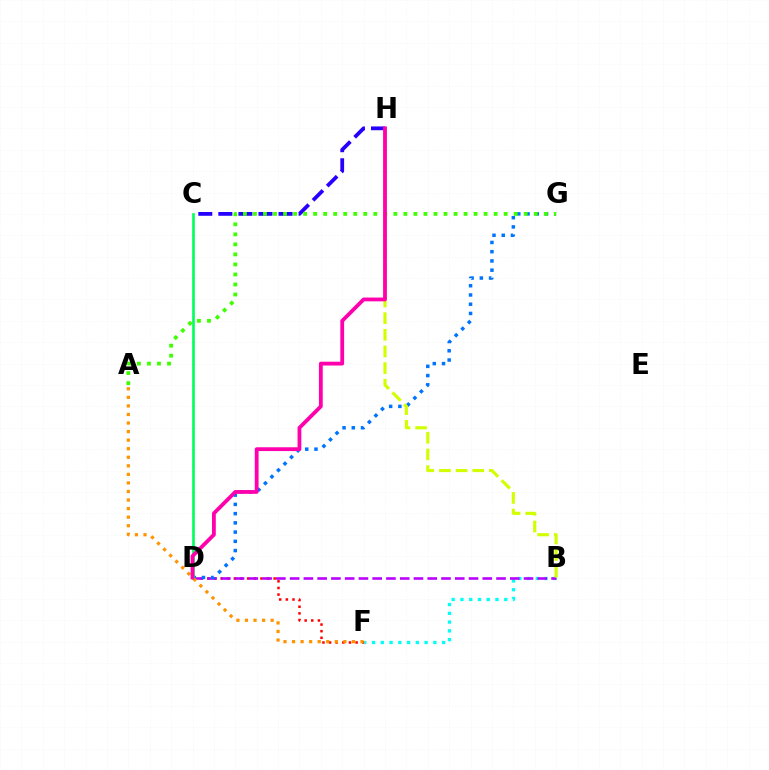{('C', 'H'): [{'color': '#2500ff', 'line_style': 'dashed', 'thickness': 2.73}], ('D', 'F'): [{'color': '#ff0000', 'line_style': 'dotted', 'thickness': 1.8}], ('B', 'F'): [{'color': '#00fff6', 'line_style': 'dotted', 'thickness': 2.38}], ('B', 'D'): [{'color': '#b900ff', 'line_style': 'dashed', 'thickness': 1.87}], ('D', 'G'): [{'color': '#0074ff', 'line_style': 'dotted', 'thickness': 2.51}], ('A', 'G'): [{'color': '#3dff00', 'line_style': 'dotted', 'thickness': 2.72}], ('C', 'D'): [{'color': '#00ff5c', 'line_style': 'solid', 'thickness': 1.92}], ('A', 'F'): [{'color': '#ff9400', 'line_style': 'dotted', 'thickness': 2.32}], ('B', 'H'): [{'color': '#d1ff00', 'line_style': 'dashed', 'thickness': 2.26}], ('D', 'H'): [{'color': '#ff00ac', 'line_style': 'solid', 'thickness': 2.73}]}